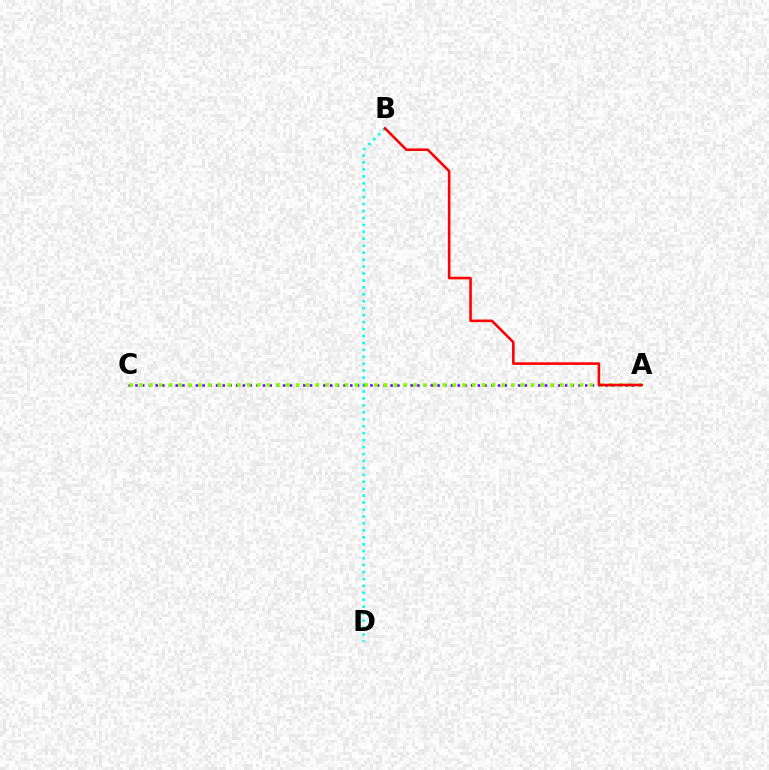{('B', 'D'): [{'color': '#00fff6', 'line_style': 'dotted', 'thickness': 1.89}], ('A', 'C'): [{'color': '#7200ff', 'line_style': 'dotted', 'thickness': 1.82}, {'color': '#84ff00', 'line_style': 'dotted', 'thickness': 2.66}], ('A', 'B'): [{'color': '#ff0000', 'line_style': 'solid', 'thickness': 1.86}]}